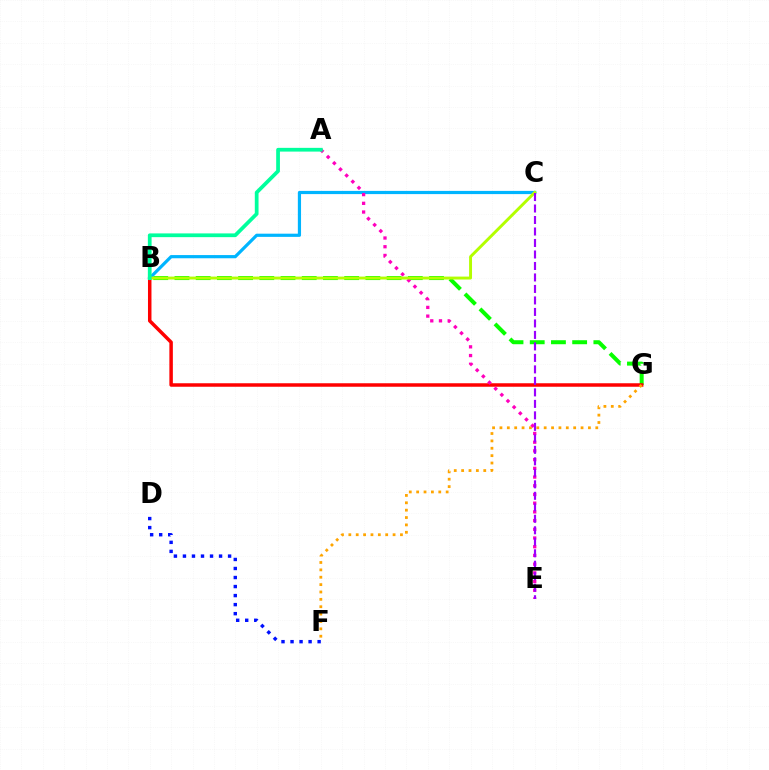{('B', 'G'): [{'color': '#08ff00', 'line_style': 'dashed', 'thickness': 2.88}, {'color': '#ff0000', 'line_style': 'solid', 'thickness': 2.51}], ('B', 'C'): [{'color': '#00b5ff', 'line_style': 'solid', 'thickness': 2.3}, {'color': '#b3ff00', 'line_style': 'solid', 'thickness': 2.11}], ('F', 'G'): [{'color': '#ffa500', 'line_style': 'dotted', 'thickness': 2.0}], ('A', 'E'): [{'color': '#ff00bd', 'line_style': 'dotted', 'thickness': 2.37}], ('D', 'F'): [{'color': '#0010ff', 'line_style': 'dotted', 'thickness': 2.45}], ('A', 'B'): [{'color': '#00ff9d', 'line_style': 'solid', 'thickness': 2.69}], ('C', 'E'): [{'color': '#9b00ff', 'line_style': 'dashed', 'thickness': 1.56}]}